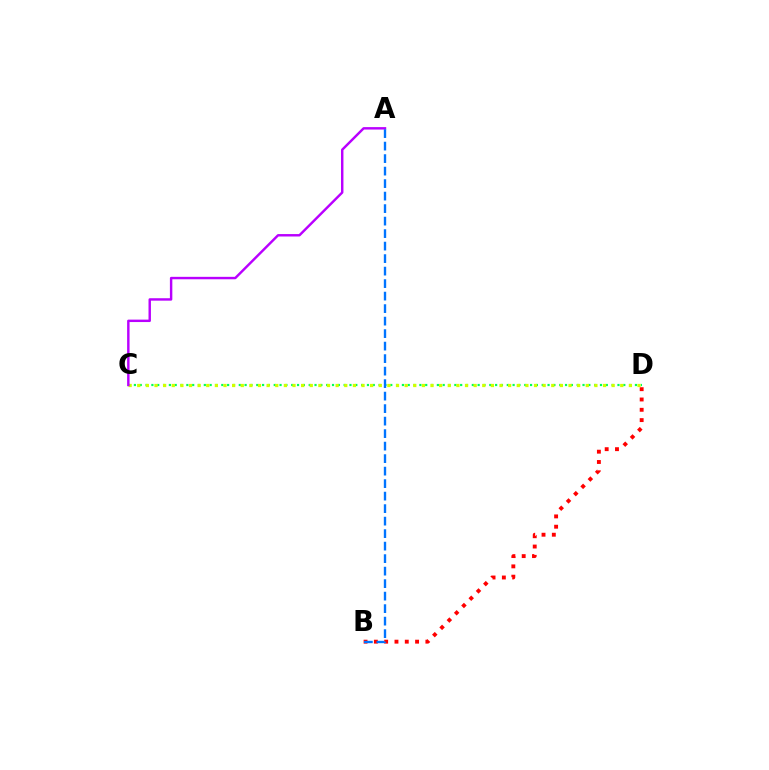{('C', 'D'): [{'color': '#00ff5c', 'line_style': 'dotted', 'thickness': 1.58}, {'color': '#d1ff00', 'line_style': 'dotted', 'thickness': 2.34}], ('B', 'D'): [{'color': '#ff0000', 'line_style': 'dotted', 'thickness': 2.8}], ('A', 'C'): [{'color': '#b900ff', 'line_style': 'solid', 'thickness': 1.75}], ('A', 'B'): [{'color': '#0074ff', 'line_style': 'dashed', 'thickness': 1.7}]}